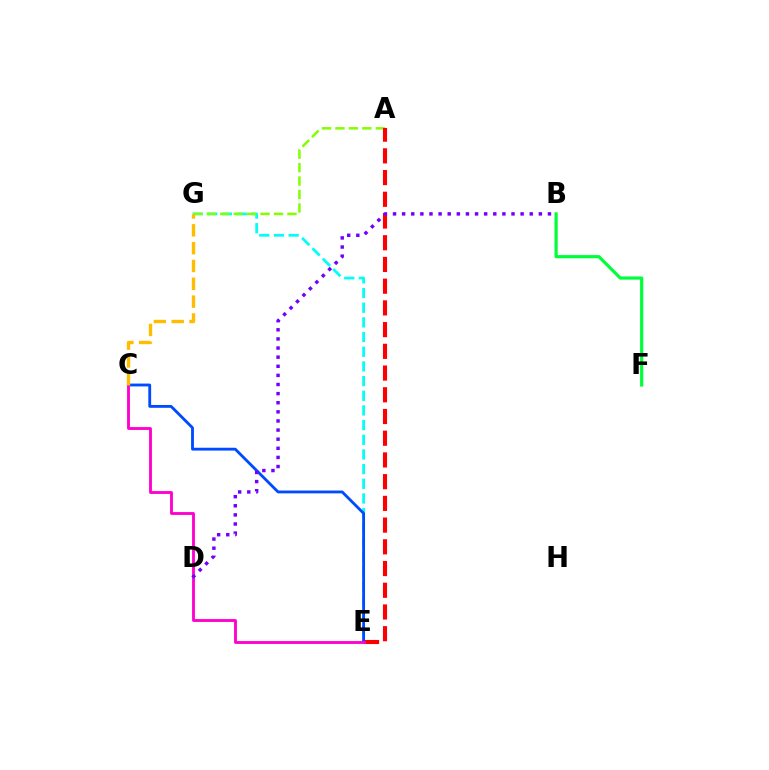{('B', 'F'): [{'color': '#00ff39', 'line_style': 'solid', 'thickness': 2.29}], ('E', 'G'): [{'color': '#00fff6', 'line_style': 'dashed', 'thickness': 1.99}], ('A', 'G'): [{'color': '#84ff00', 'line_style': 'dashed', 'thickness': 1.83}], ('A', 'E'): [{'color': '#ff0000', 'line_style': 'dashed', 'thickness': 2.95}], ('C', 'E'): [{'color': '#004bff', 'line_style': 'solid', 'thickness': 2.04}, {'color': '#ff00cf', 'line_style': 'solid', 'thickness': 2.05}], ('C', 'G'): [{'color': '#ffbd00', 'line_style': 'dashed', 'thickness': 2.42}], ('B', 'D'): [{'color': '#7200ff', 'line_style': 'dotted', 'thickness': 2.48}]}